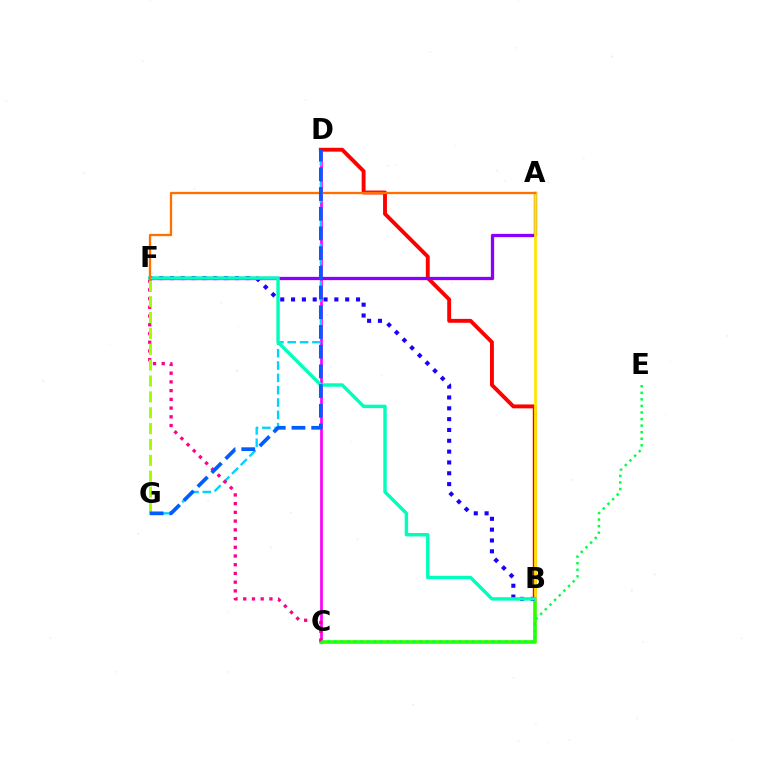{('C', 'D'): [{'color': '#fa00f9', 'line_style': 'solid', 'thickness': 1.94}], ('D', 'G'): [{'color': '#00d3ff', 'line_style': 'dashed', 'thickness': 1.67}, {'color': '#005dff', 'line_style': 'dashed', 'thickness': 2.68}], ('B', 'C'): [{'color': '#31ff00', 'line_style': 'solid', 'thickness': 2.65}], ('B', 'D'): [{'color': '#ff0000', 'line_style': 'solid', 'thickness': 2.8}], ('C', 'F'): [{'color': '#ff0088', 'line_style': 'dotted', 'thickness': 2.37}], ('C', 'E'): [{'color': '#00ff45', 'line_style': 'dotted', 'thickness': 1.78}], ('F', 'G'): [{'color': '#a2ff00', 'line_style': 'dashed', 'thickness': 2.16}], ('A', 'F'): [{'color': '#8a00ff', 'line_style': 'solid', 'thickness': 2.36}, {'color': '#ff7000', 'line_style': 'solid', 'thickness': 1.67}], ('A', 'B'): [{'color': '#ffe600', 'line_style': 'solid', 'thickness': 1.99}], ('B', 'F'): [{'color': '#1900ff', 'line_style': 'dotted', 'thickness': 2.94}, {'color': '#00ffbb', 'line_style': 'solid', 'thickness': 2.47}]}